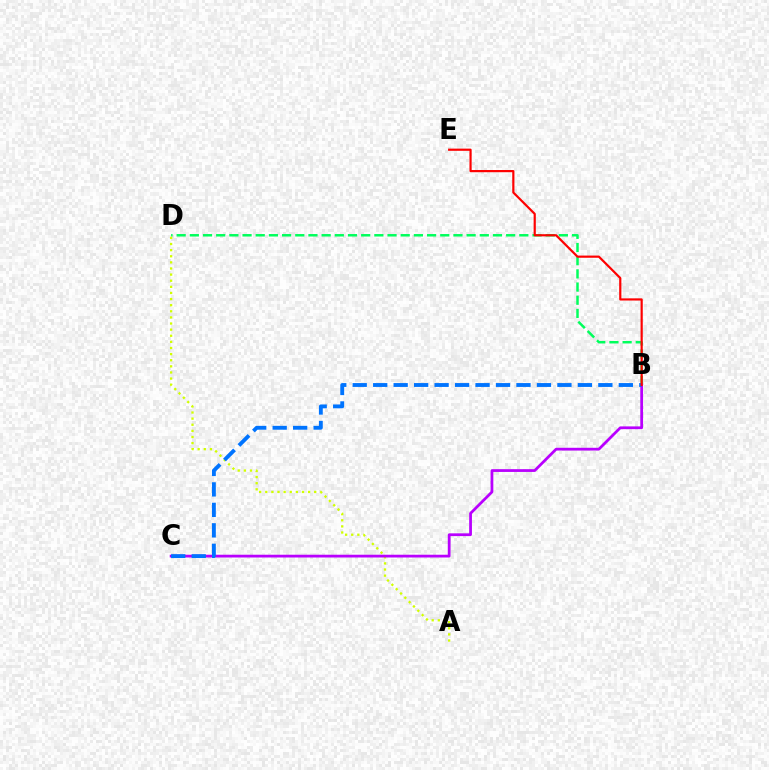{('B', 'D'): [{'color': '#00ff5c', 'line_style': 'dashed', 'thickness': 1.79}], ('A', 'D'): [{'color': '#d1ff00', 'line_style': 'dotted', 'thickness': 1.66}], ('B', 'C'): [{'color': '#b900ff', 'line_style': 'solid', 'thickness': 1.99}, {'color': '#0074ff', 'line_style': 'dashed', 'thickness': 2.78}], ('B', 'E'): [{'color': '#ff0000', 'line_style': 'solid', 'thickness': 1.58}]}